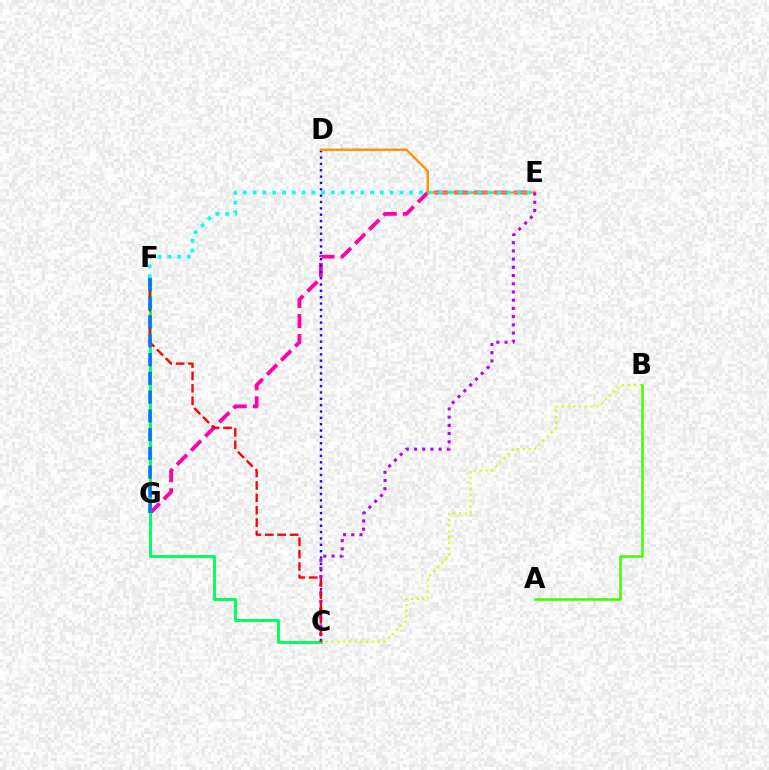{('B', 'C'): [{'color': '#d1ff00', 'line_style': 'dotted', 'thickness': 1.57}], ('E', 'G'): [{'color': '#ff00ac', 'line_style': 'dashed', 'thickness': 2.72}], ('A', 'B'): [{'color': '#3dff00', 'line_style': 'solid', 'thickness': 1.82}], ('C', 'F'): [{'color': '#00ff5c', 'line_style': 'solid', 'thickness': 2.11}, {'color': '#ff0000', 'line_style': 'dashed', 'thickness': 1.68}], ('C', 'D'): [{'color': '#2500ff', 'line_style': 'dotted', 'thickness': 1.72}], ('D', 'E'): [{'color': '#ff9400', 'line_style': 'solid', 'thickness': 1.74}], ('C', 'E'): [{'color': '#b900ff', 'line_style': 'dotted', 'thickness': 2.23}], ('E', 'F'): [{'color': '#00fff6', 'line_style': 'dotted', 'thickness': 2.66}], ('F', 'G'): [{'color': '#0074ff', 'line_style': 'dashed', 'thickness': 2.55}]}